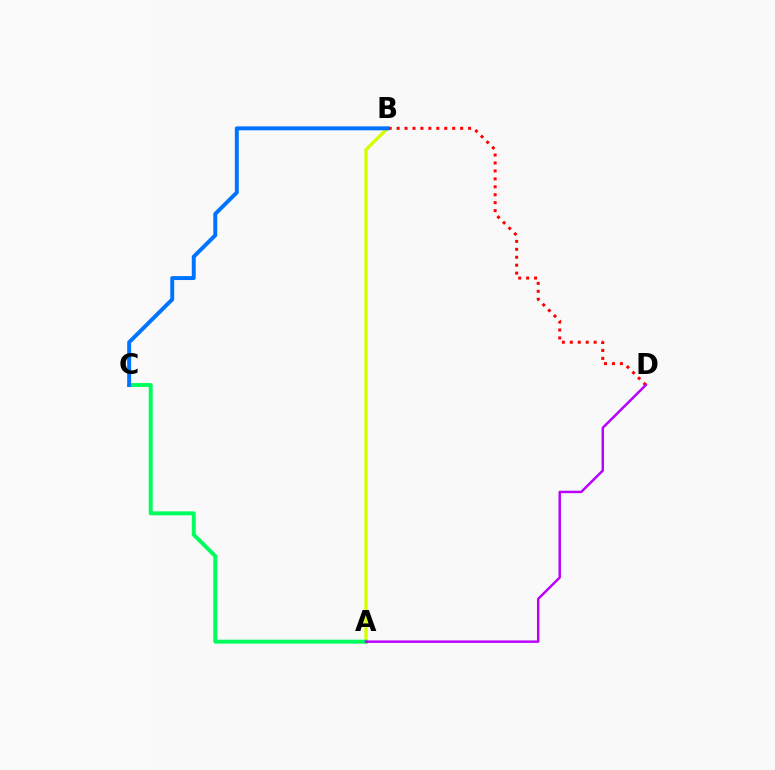{('A', 'B'): [{'color': '#d1ff00', 'line_style': 'solid', 'thickness': 2.38}], ('A', 'C'): [{'color': '#00ff5c', 'line_style': 'solid', 'thickness': 2.84}], ('B', 'D'): [{'color': '#ff0000', 'line_style': 'dotted', 'thickness': 2.16}], ('A', 'D'): [{'color': '#b900ff', 'line_style': 'solid', 'thickness': 1.77}], ('B', 'C'): [{'color': '#0074ff', 'line_style': 'solid', 'thickness': 2.84}]}